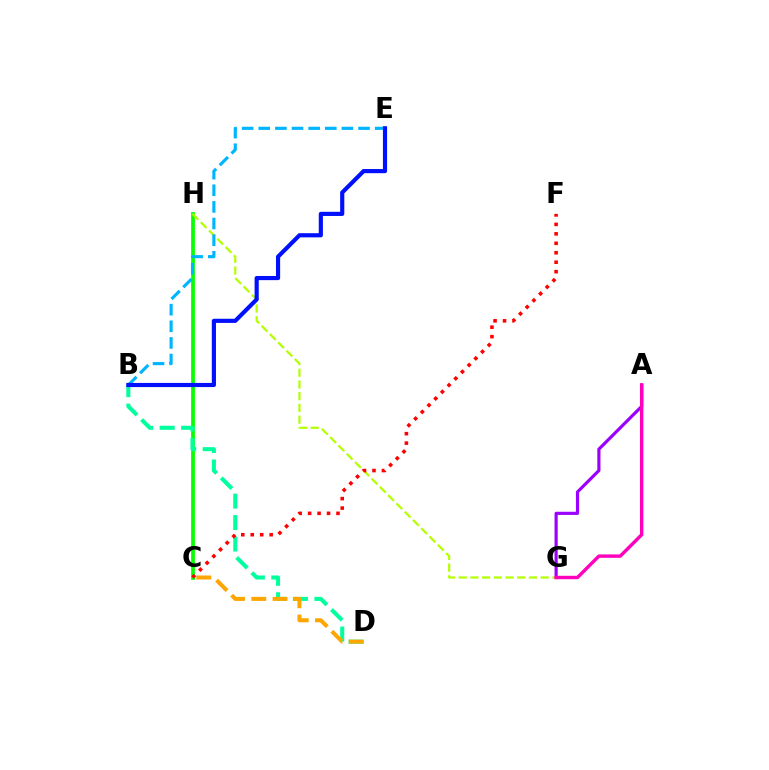{('C', 'H'): [{'color': '#08ff00', 'line_style': 'solid', 'thickness': 2.7}], ('B', 'D'): [{'color': '#00ff9d', 'line_style': 'dashed', 'thickness': 2.92}], ('A', 'G'): [{'color': '#9b00ff', 'line_style': 'solid', 'thickness': 2.28}, {'color': '#ff00bd', 'line_style': 'solid', 'thickness': 2.45}], ('G', 'H'): [{'color': '#b3ff00', 'line_style': 'dashed', 'thickness': 1.59}], ('B', 'E'): [{'color': '#00b5ff', 'line_style': 'dashed', 'thickness': 2.26}, {'color': '#0010ff', 'line_style': 'solid', 'thickness': 2.99}], ('C', 'D'): [{'color': '#ffa500', 'line_style': 'dashed', 'thickness': 2.89}], ('C', 'F'): [{'color': '#ff0000', 'line_style': 'dotted', 'thickness': 2.57}]}